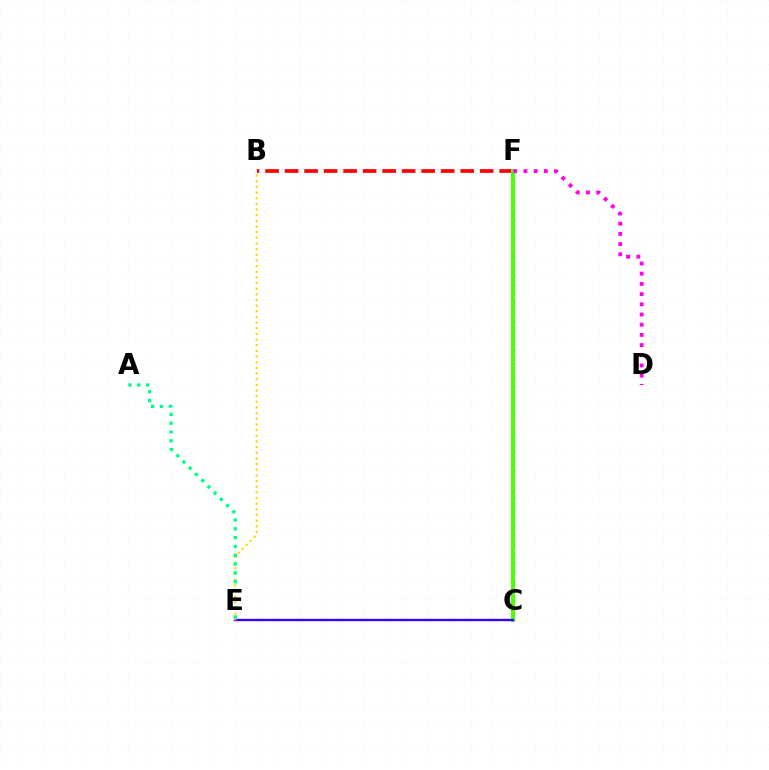{('C', 'F'): [{'color': '#009eff', 'line_style': 'dotted', 'thickness': 2.52}, {'color': '#4fff00', 'line_style': 'solid', 'thickness': 2.88}], ('B', 'F'): [{'color': '#ff0000', 'line_style': 'dashed', 'thickness': 2.65}], ('C', 'E'): [{'color': '#3700ff', 'line_style': 'solid', 'thickness': 1.71}], ('D', 'F'): [{'color': '#ff00ed', 'line_style': 'dotted', 'thickness': 2.77}], ('B', 'E'): [{'color': '#ffd500', 'line_style': 'dotted', 'thickness': 1.54}], ('A', 'E'): [{'color': '#00ff86', 'line_style': 'dotted', 'thickness': 2.39}]}